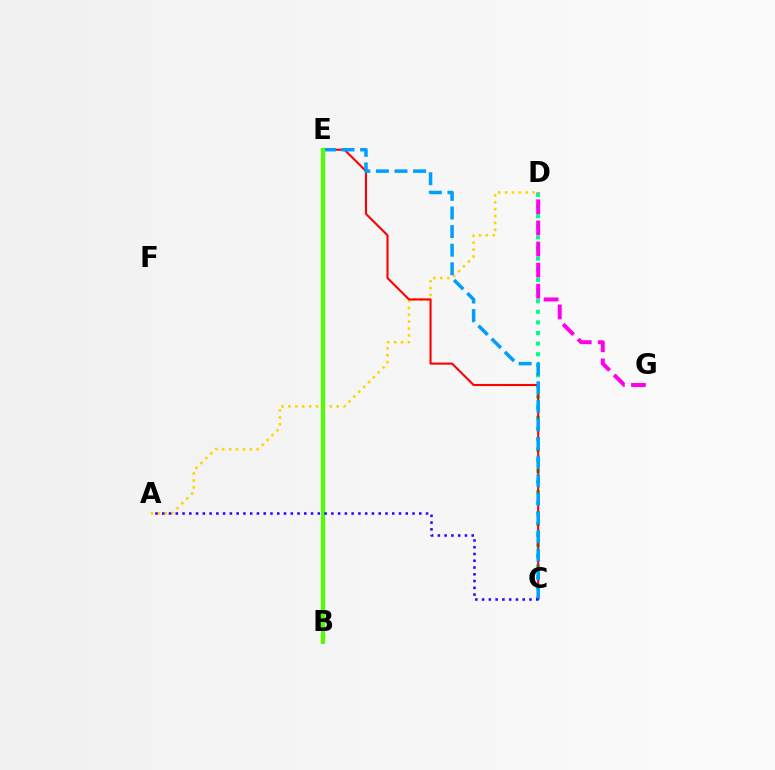{('C', 'D'): [{'color': '#00ff86', 'line_style': 'dotted', 'thickness': 2.88}], ('A', 'D'): [{'color': '#ffd500', 'line_style': 'dotted', 'thickness': 1.87}], ('C', 'E'): [{'color': '#ff0000', 'line_style': 'solid', 'thickness': 1.51}, {'color': '#009eff', 'line_style': 'dashed', 'thickness': 2.53}], ('D', 'G'): [{'color': '#ff00ed', 'line_style': 'dashed', 'thickness': 2.87}], ('B', 'E'): [{'color': '#4fff00', 'line_style': 'solid', 'thickness': 2.99}], ('A', 'C'): [{'color': '#3700ff', 'line_style': 'dotted', 'thickness': 1.84}]}